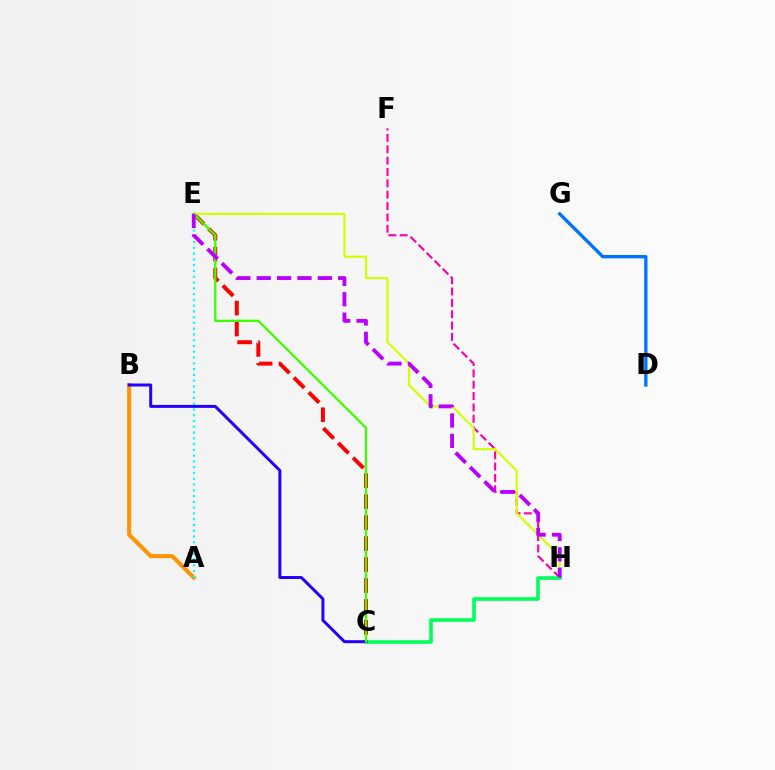{('A', 'B'): [{'color': '#ff9400', 'line_style': 'solid', 'thickness': 2.91}], ('F', 'H'): [{'color': '#ff00ac', 'line_style': 'dashed', 'thickness': 1.54}], ('C', 'E'): [{'color': '#ff0000', 'line_style': 'dashed', 'thickness': 2.85}, {'color': '#3dff00', 'line_style': 'solid', 'thickness': 1.64}], ('E', 'H'): [{'color': '#d1ff00', 'line_style': 'solid', 'thickness': 1.55}, {'color': '#b900ff', 'line_style': 'dashed', 'thickness': 2.77}], ('D', 'G'): [{'color': '#0074ff', 'line_style': 'solid', 'thickness': 2.4}], ('A', 'E'): [{'color': '#00fff6', 'line_style': 'dotted', 'thickness': 1.57}], ('C', 'H'): [{'color': '#00ff5c', 'line_style': 'solid', 'thickness': 2.59}], ('B', 'C'): [{'color': '#2500ff', 'line_style': 'solid', 'thickness': 2.14}]}